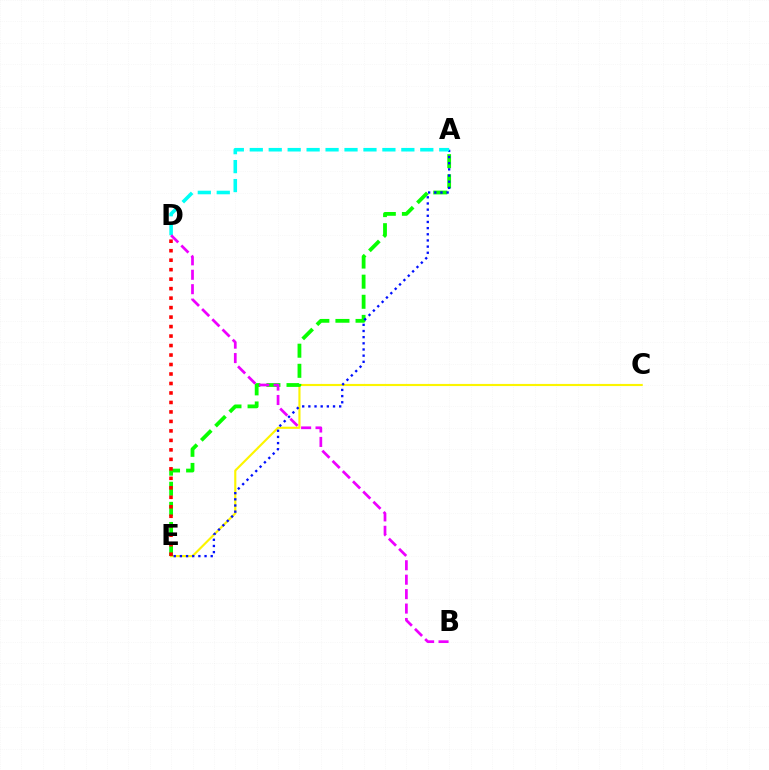{('C', 'E'): [{'color': '#fcf500', 'line_style': 'solid', 'thickness': 1.54}], ('A', 'E'): [{'color': '#08ff00', 'line_style': 'dashed', 'thickness': 2.73}, {'color': '#0010ff', 'line_style': 'dotted', 'thickness': 1.67}], ('D', 'E'): [{'color': '#ff0000', 'line_style': 'dotted', 'thickness': 2.58}], ('A', 'D'): [{'color': '#00fff6', 'line_style': 'dashed', 'thickness': 2.57}], ('B', 'D'): [{'color': '#ee00ff', 'line_style': 'dashed', 'thickness': 1.96}]}